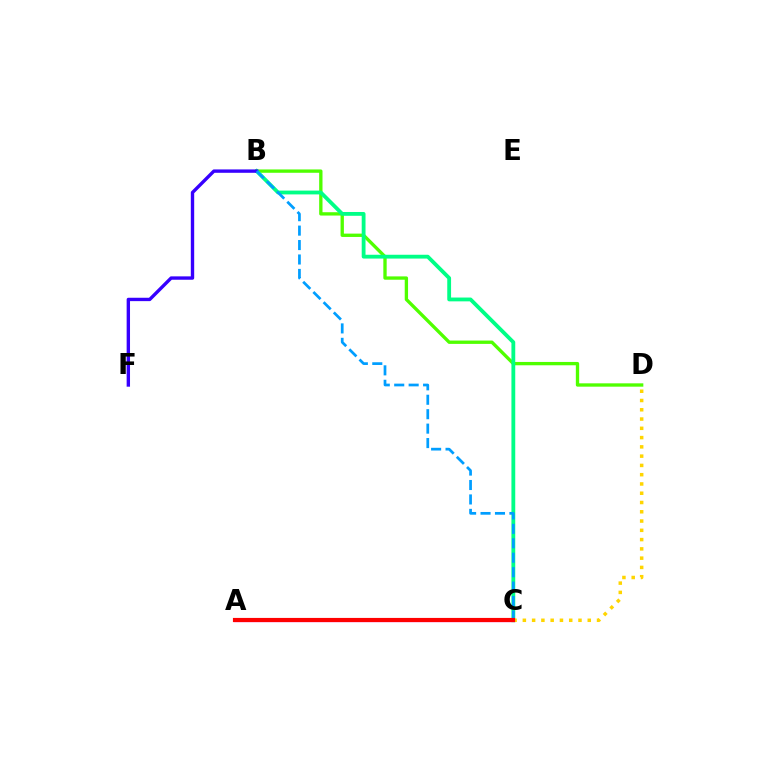{('B', 'D'): [{'color': '#4fff00', 'line_style': 'solid', 'thickness': 2.4}], ('B', 'C'): [{'color': '#00ff86', 'line_style': 'solid', 'thickness': 2.75}, {'color': '#009eff', 'line_style': 'dashed', 'thickness': 1.96}], ('A', 'C'): [{'color': '#ff00ed', 'line_style': 'solid', 'thickness': 2.33}, {'color': '#ff0000', 'line_style': 'solid', 'thickness': 2.99}], ('B', 'F'): [{'color': '#3700ff', 'line_style': 'solid', 'thickness': 2.43}], ('C', 'D'): [{'color': '#ffd500', 'line_style': 'dotted', 'thickness': 2.52}]}